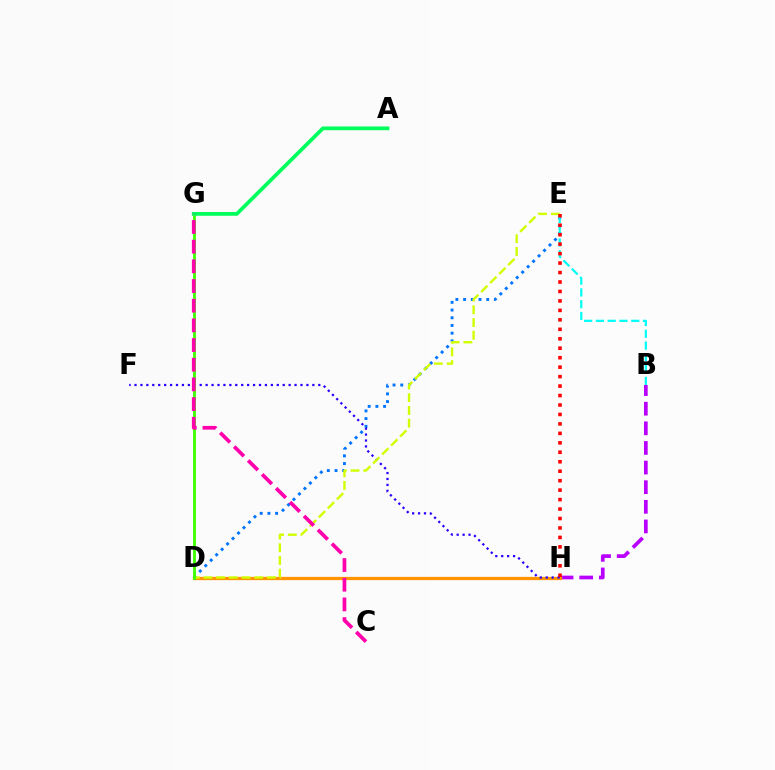{('D', 'E'): [{'color': '#0074ff', 'line_style': 'dotted', 'thickness': 2.09}, {'color': '#d1ff00', 'line_style': 'dashed', 'thickness': 1.73}], ('B', 'H'): [{'color': '#b900ff', 'line_style': 'dashed', 'thickness': 2.67}], ('D', 'H'): [{'color': '#ff9400', 'line_style': 'solid', 'thickness': 2.35}], ('F', 'H'): [{'color': '#2500ff', 'line_style': 'dotted', 'thickness': 1.61}], ('B', 'E'): [{'color': '#00fff6', 'line_style': 'dashed', 'thickness': 1.6}], ('D', 'G'): [{'color': '#3dff00', 'line_style': 'solid', 'thickness': 2.04}], ('A', 'G'): [{'color': '#00ff5c', 'line_style': 'solid', 'thickness': 2.7}], ('C', 'G'): [{'color': '#ff00ac', 'line_style': 'dashed', 'thickness': 2.67}], ('E', 'H'): [{'color': '#ff0000', 'line_style': 'dotted', 'thickness': 2.57}]}